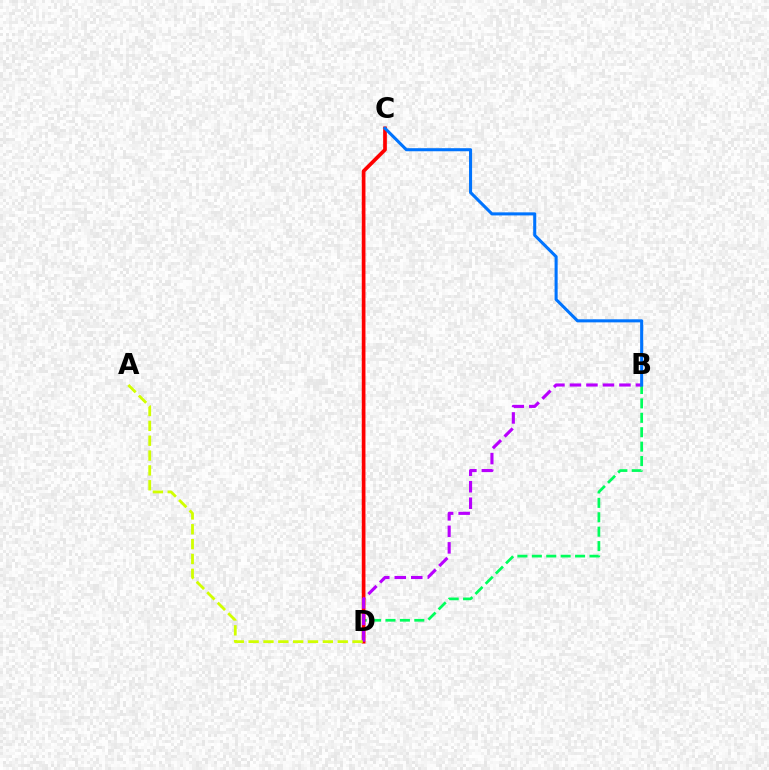{('B', 'D'): [{'color': '#00ff5c', 'line_style': 'dashed', 'thickness': 1.96}, {'color': '#b900ff', 'line_style': 'dashed', 'thickness': 2.24}], ('C', 'D'): [{'color': '#ff0000', 'line_style': 'solid', 'thickness': 2.66}], ('B', 'C'): [{'color': '#0074ff', 'line_style': 'solid', 'thickness': 2.21}], ('A', 'D'): [{'color': '#d1ff00', 'line_style': 'dashed', 'thickness': 2.02}]}